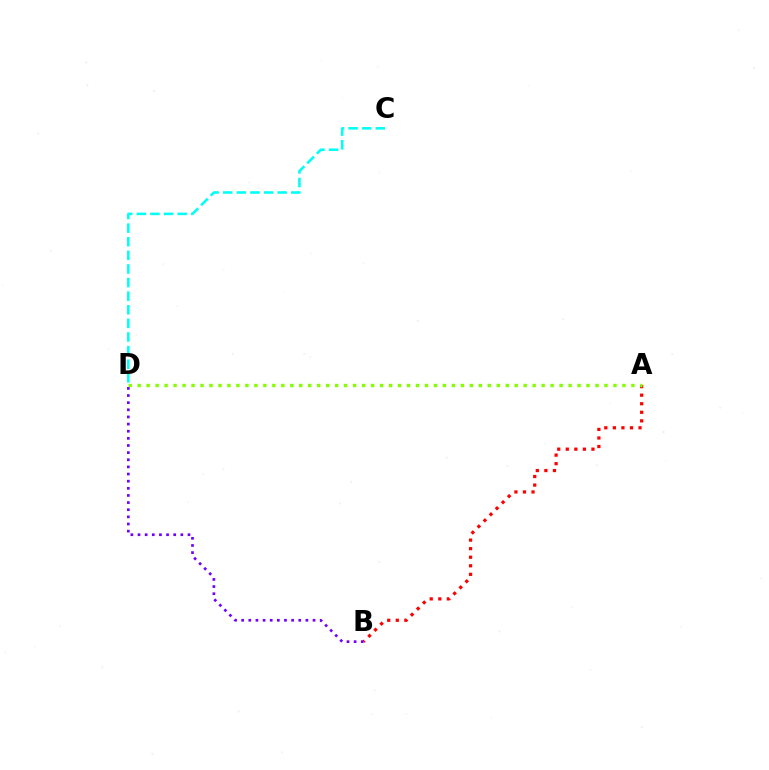{('A', 'B'): [{'color': '#ff0000', 'line_style': 'dotted', 'thickness': 2.33}], ('C', 'D'): [{'color': '#00fff6', 'line_style': 'dashed', 'thickness': 1.85}], ('A', 'D'): [{'color': '#84ff00', 'line_style': 'dotted', 'thickness': 2.44}], ('B', 'D'): [{'color': '#7200ff', 'line_style': 'dotted', 'thickness': 1.94}]}